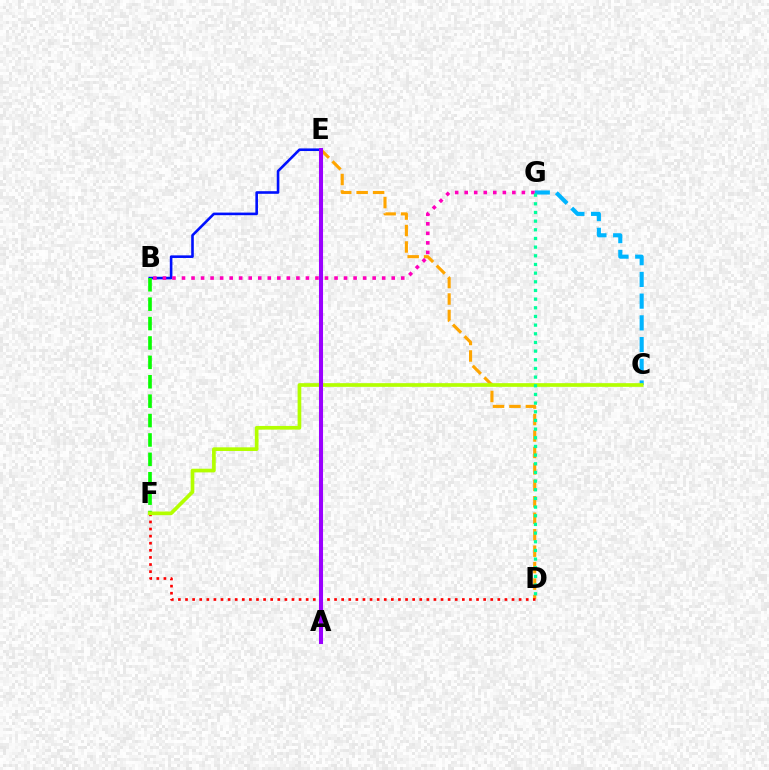{('D', 'E'): [{'color': '#ffa500', 'line_style': 'dashed', 'thickness': 2.24}], ('B', 'E'): [{'color': '#0010ff', 'line_style': 'solid', 'thickness': 1.88}], ('C', 'G'): [{'color': '#00b5ff', 'line_style': 'dashed', 'thickness': 2.95}], ('B', 'F'): [{'color': '#08ff00', 'line_style': 'dashed', 'thickness': 2.64}], ('D', 'F'): [{'color': '#ff0000', 'line_style': 'dotted', 'thickness': 1.93}], ('B', 'G'): [{'color': '#ff00bd', 'line_style': 'dotted', 'thickness': 2.59}], ('C', 'F'): [{'color': '#b3ff00', 'line_style': 'solid', 'thickness': 2.65}], ('D', 'G'): [{'color': '#00ff9d', 'line_style': 'dotted', 'thickness': 2.35}], ('A', 'E'): [{'color': '#9b00ff', 'line_style': 'solid', 'thickness': 2.92}]}